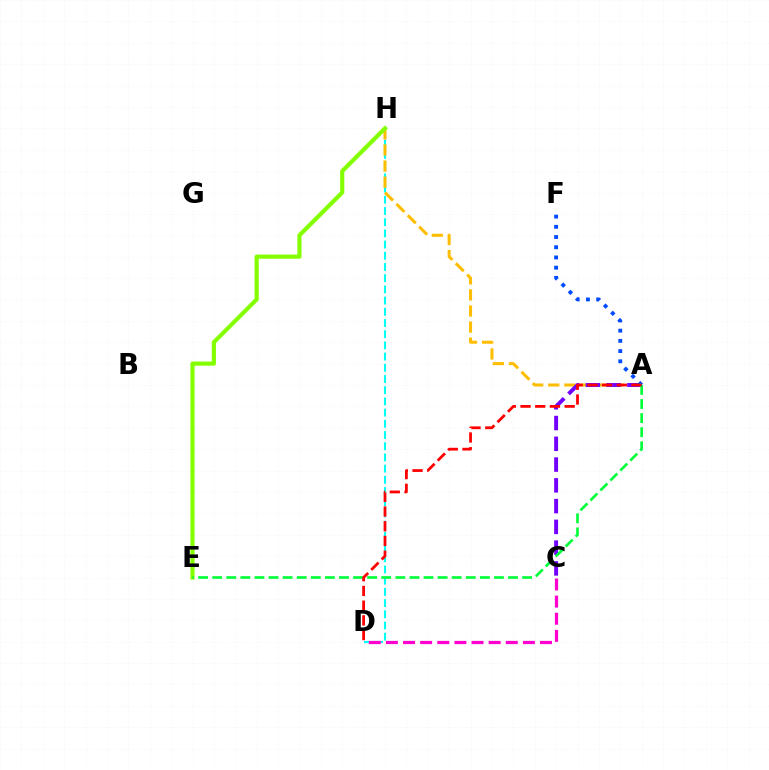{('D', 'H'): [{'color': '#00fff6', 'line_style': 'dashed', 'thickness': 1.52}], ('C', 'D'): [{'color': '#ff00cf', 'line_style': 'dashed', 'thickness': 2.33}], ('A', 'H'): [{'color': '#ffbd00', 'line_style': 'dashed', 'thickness': 2.18}], ('A', 'C'): [{'color': '#7200ff', 'line_style': 'dashed', 'thickness': 2.82}], ('E', 'H'): [{'color': '#84ff00', 'line_style': 'solid', 'thickness': 2.99}], ('A', 'F'): [{'color': '#004bff', 'line_style': 'dotted', 'thickness': 2.77}], ('A', 'E'): [{'color': '#00ff39', 'line_style': 'dashed', 'thickness': 1.91}], ('A', 'D'): [{'color': '#ff0000', 'line_style': 'dashed', 'thickness': 2.0}]}